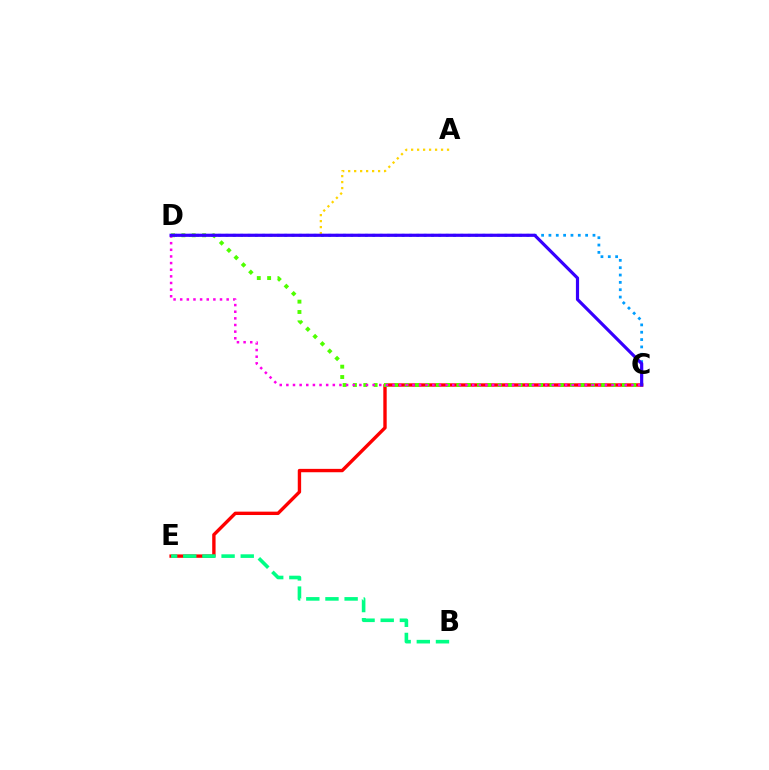{('C', 'E'): [{'color': '#ff0000', 'line_style': 'solid', 'thickness': 2.43}], ('B', 'E'): [{'color': '#00ff86', 'line_style': 'dashed', 'thickness': 2.6}], ('C', 'D'): [{'color': '#009eff', 'line_style': 'dotted', 'thickness': 1.99}, {'color': '#4fff00', 'line_style': 'dotted', 'thickness': 2.81}, {'color': '#ff00ed', 'line_style': 'dotted', 'thickness': 1.8}, {'color': '#3700ff', 'line_style': 'solid', 'thickness': 2.29}], ('A', 'D'): [{'color': '#ffd500', 'line_style': 'dotted', 'thickness': 1.63}]}